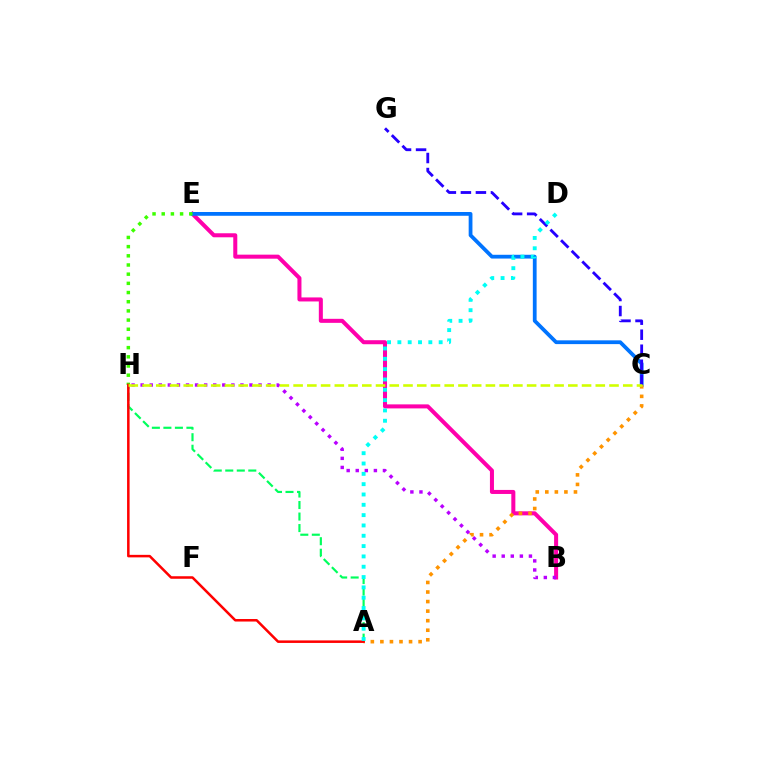{('B', 'E'): [{'color': '#ff00ac', 'line_style': 'solid', 'thickness': 2.9}], ('C', 'E'): [{'color': '#0074ff', 'line_style': 'solid', 'thickness': 2.72}], ('E', 'H'): [{'color': '#3dff00', 'line_style': 'dotted', 'thickness': 2.49}], ('B', 'H'): [{'color': '#b900ff', 'line_style': 'dotted', 'thickness': 2.46}], ('A', 'H'): [{'color': '#00ff5c', 'line_style': 'dashed', 'thickness': 1.56}, {'color': '#ff0000', 'line_style': 'solid', 'thickness': 1.82}], ('A', 'C'): [{'color': '#ff9400', 'line_style': 'dotted', 'thickness': 2.6}], ('C', 'G'): [{'color': '#2500ff', 'line_style': 'dashed', 'thickness': 2.04}], ('C', 'H'): [{'color': '#d1ff00', 'line_style': 'dashed', 'thickness': 1.87}], ('A', 'D'): [{'color': '#00fff6', 'line_style': 'dotted', 'thickness': 2.8}]}